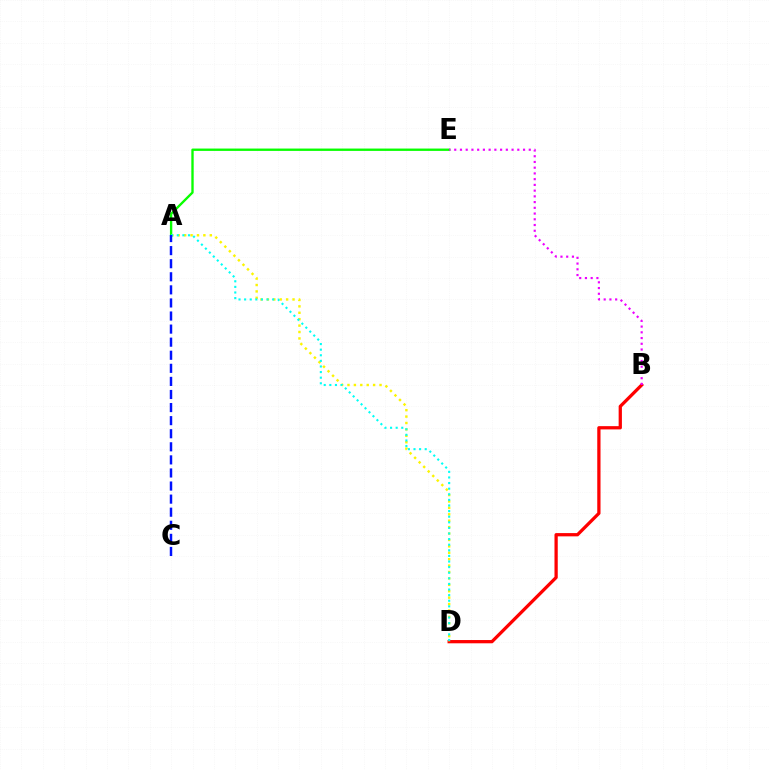{('B', 'D'): [{'color': '#ff0000', 'line_style': 'solid', 'thickness': 2.35}], ('A', 'D'): [{'color': '#fcf500', 'line_style': 'dotted', 'thickness': 1.74}, {'color': '#00fff6', 'line_style': 'dotted', 'thickness': 1.52}], ('A', 'E'): [{'color': '#08ff00', 'line_style': 'solid', 'thickness': 1.69}], ('B', 'E'): [{'color': '#ee00ff', 'line_style': 'dotted', 'thickness': 1.56}], ('A', 'C'): [{'color': '#0010ff', 'line_style': 'dashed', 'thickness': 1.78}]}